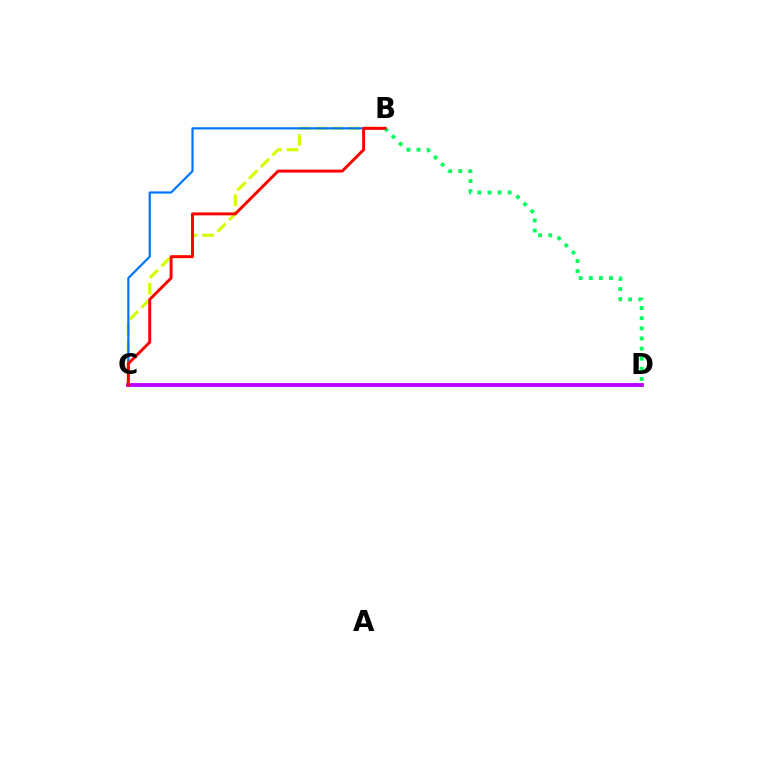{('B', 'C'): [{'color': '#d1ff00', 'line_style': 'dashed', 'thickness': 2.25}, {'color': '#0074ff', 'line_style': 'solid', 'thickness': 1.59}, {'color': '#ff0000', 'line_style': 'solid', 'thickness': 2.11}], ('C', 'D'): [{'color': '#b900ff', 'line_style': 'solid', 'thickness': 2.77}], ('B', 'D'): [{'color': '#00ff5c', 'line_style': 'dotted', 'thickness': 2.75}]}